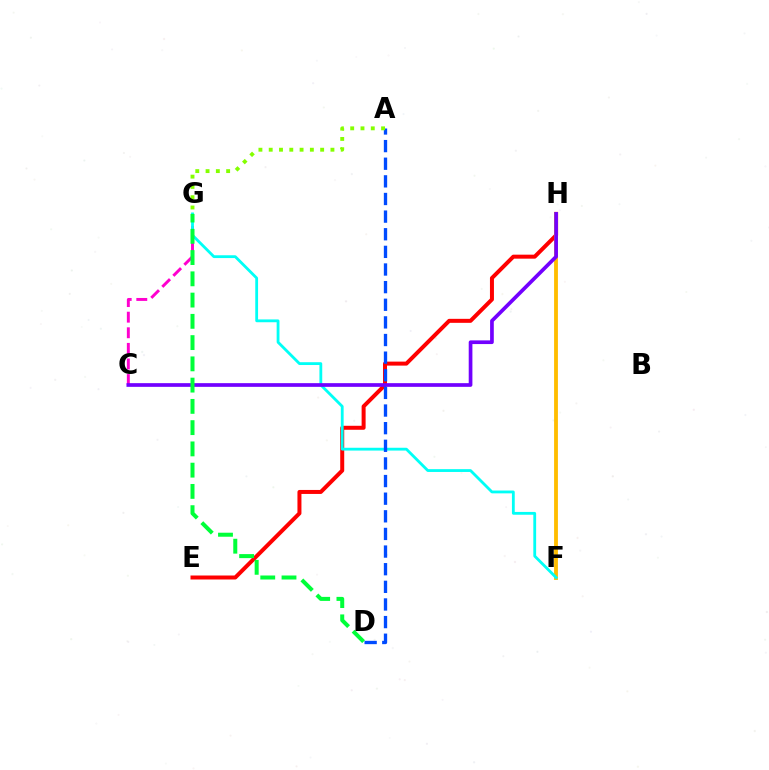{('C', 'G'): [{'color': '#ff00cf', 'line_style': 'dashed', 'thickness': 2.12}], ('E', 'H'): [{'color': '#ff0000', 'line_style': 'solid', 'thickness': 2.88}], ('F', 'H'): [{'color': '#ffbd00', 'line_style': 'solid', 'thickness': 2.76}], ('F', 'G'): [{'color': '#00fff6', 'line_style': 'solid', 'thickness': 2.02}], ('C', 'H'): [{'color': '#7200ff', 'line_style': 'solid', 'thickness': 2.66}], ('A', 'D'): [{'color': '#004bff', 'line_style': 'dashed', 'thickness': 2.39}], ('D', 'G'): [{'color': '#00ff39', 'line_style': 'dashed', 'thickness': 2.89}], ('A', 'G'): [{'color': '#84ff00', 'line_style': 'dotted', 'thickness': 2.8}]}